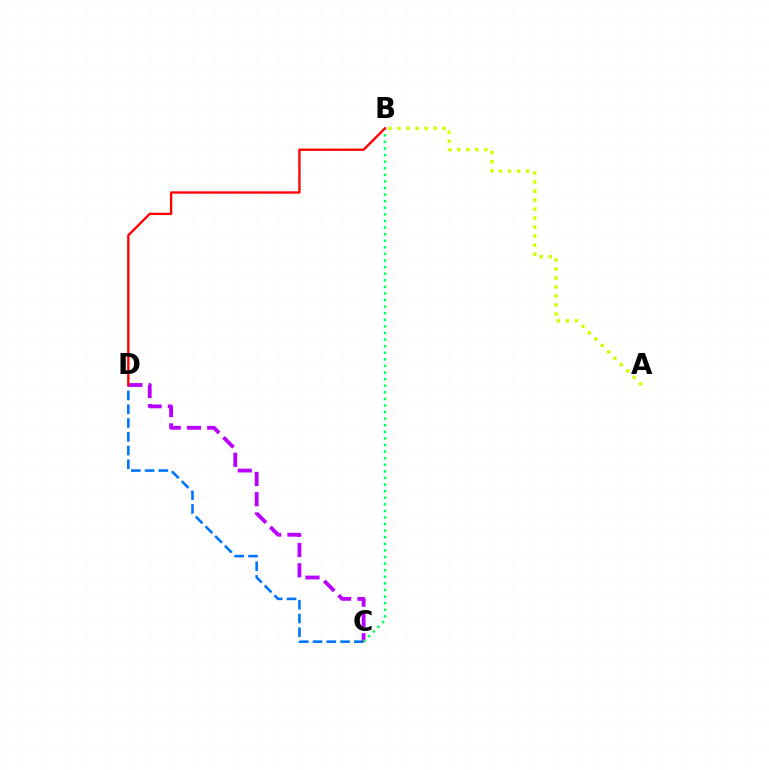{('C', 'D'): [{'color': '#0074ff', 'line_style': 'dashed', 'thickness': 1.87}, {'color': '#b900ff', 'line_style': 'dashed', 'thickness': 2.75}], ('B', 'C'): [{'color': '#00ff5c', 'line_style': 'dotted', 'thickness': 1.79}], ('B', 'D'): [{'color': '#ff0000', 'line_style': 'solid', 'thickness': 1.69}], ('A', 'B'): [{'color': '#d1ff00', 'line_style': 'dotted', 'thickness': 2.45}]}